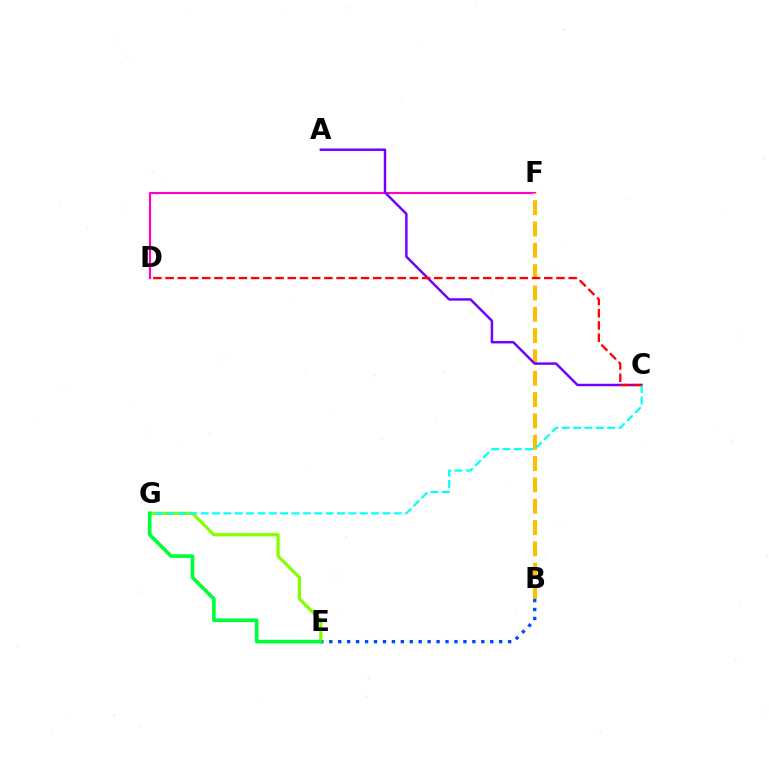{('D', 'F'): [{'color': '#ff00cf', 'line_style': 'solid', 'thickness': 1.56}], ('B', 'F'): [{'color': '#ffbd00', 'line_style': 'dashed', 'thickness': 2.9}], ('A', 'C'): [{'color': '#7200ff', 'line_style': 'solid', 'thickness': 1.77}], ('E', 'G'): [{'color': '#84ff00', 'line_style': 'solid', 'thickness': 2.31}, {'color': '#00ff39', 'line_style': 'solid', 'thickness': 2.63}], ('C', 'G'): [{'color': '#00fff6', 'line_style': 'dashed', 'thickness': 1.54}], ('B', 'E'): [{'color': '#004bff', 'line_style': 'dotted', 'thickness': 2.43}], ('C', 'D'): [{'color': '#ff0000', 'line_style': 'dashed', 'thickness': 1.66}]}